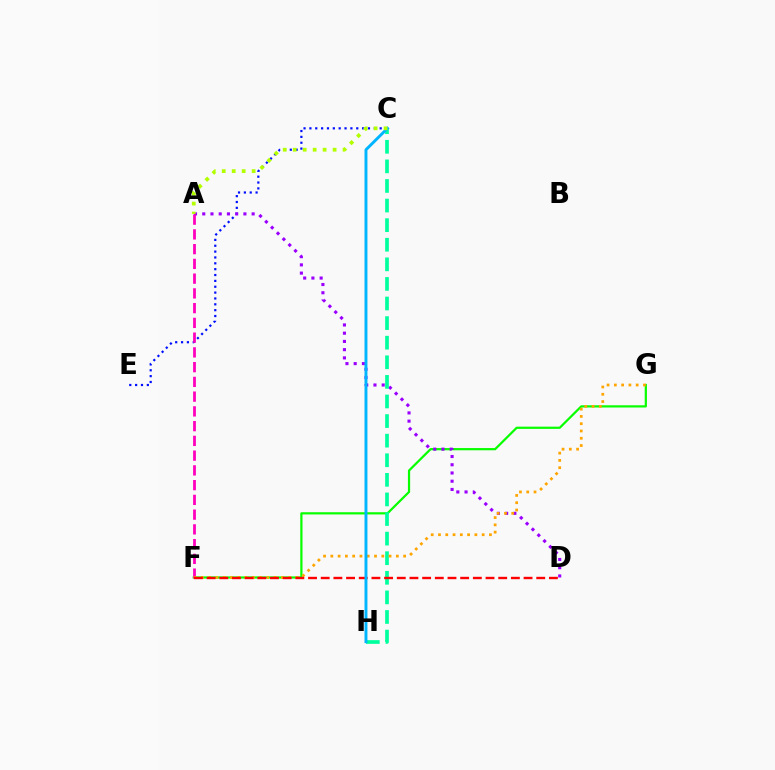{('C', 'E'): [{'color': '#0010ff', 'line_style': 'dotted', 'thickness': 1.59}], ('F', 'G'): [{'color': '#08ff00', 'line_style': 'solid', 'thickness': 1.6}, {'color': '#ffa500', 'line_style': 'dotted', 'thickness': 1.98}], ('A', 'D'): [{'color': '#9b00ff', 'line_style': 'dotted', 'thickness': 2.24}], ('C', 'H'): [{'color': '#00ff9d', 'line_style': 'dashed', 'thickness': 2.66}, {'color': '#00b5ff', 'line_style': 'solid', 'thickness': 2.1}], ('A', 'F'): [{'color': '#ff00bd', 'line_style': 'dashed', 'thickness': 2.0}], ('D', 'F'): [{'color': '#ff0000', 'line_style': 'dashed', 'thickness': 1.72}], ('A', 'C'): [{'color': '#b3ff00', 'line_style': 'dotted', 'thickness': 2.71}]}